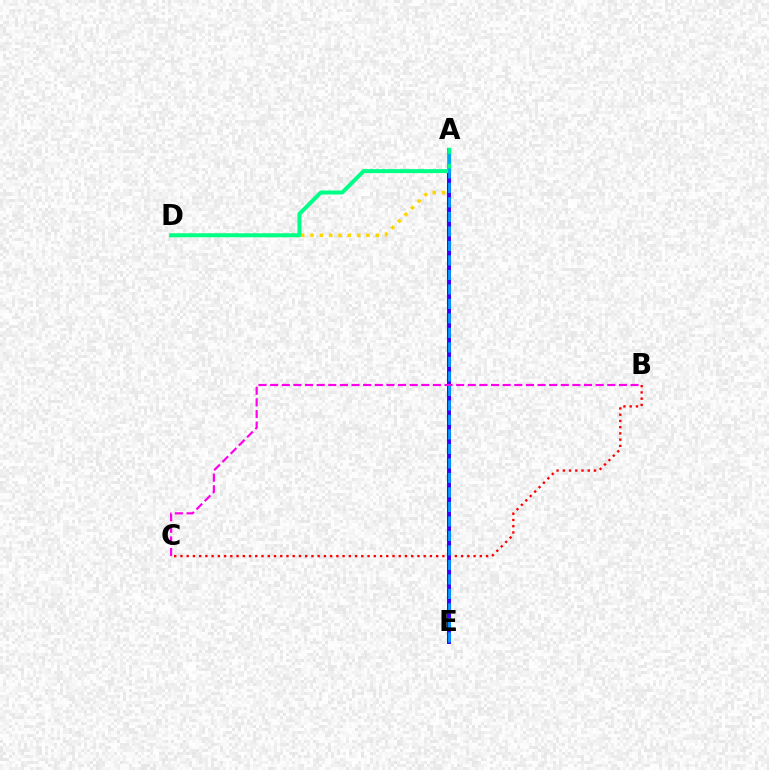{('A', 'E'): [{'color': '#4fff00', 'line_style': 'dotted', 'thickness': 2.48}, {'color': '#3700ff', 'line_style': 'solid', 'thickness': 2.85}, {'color': '#009eff', 'line_style': 'dashed', 'thickness': 1.97}], ('B', 'C'): [{'color': '#ff0000', 'line_style': 'dotted', 'thickness': 1.69}, {'color': '#ff00ed', 'line_style': 'dashed', 'thickness': 1.58}], ('A', 'D'): [{'color': '#ffd500', 'line_style': 'dotted', 'thickness': 2.53}, {'color': '#00ff86', 'line_style': 'solid', 'thickness': 2.88}]}